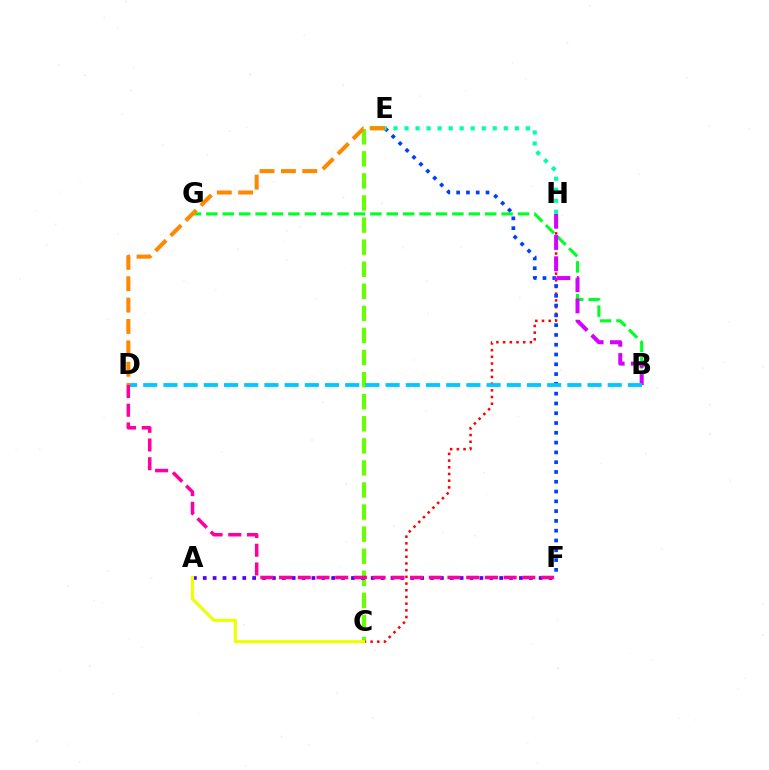{('C', 'E'): [{'color': '#66ff00', 'line_style': 'dashed', 'thickness': 3.0}], ('B', 'G'): [{'color': '#00ff27', 'line_style': 'dashed', 'thickness': 2.23}], ('C', 'H'): [{'color': '#ff0000', 'line_style': 'dotted', 'thickness': 1.82}], ('A', 'F'): [{'color': '#4f00ff', 'line_style': 'dotted', 'thickness': 2.68}], ('E', 'F'): [{'color': '#003fff', 'line_style': 'dotted', 'thickness': 2.66}], ('B', 'H'): [{'color': '#d600ff', 'line_style': 'dashed', 'thickness': 2.88}], ('E', 'H'): [{'color': '#00ffaf', 'line_style': 'dotted', 'thickness': 3.0}], ('B', 'D'): [{'color': '#00c7ff', 'line_style': 'dashed', 'thickness': 2.74}], ('D', 'E'): [{'color': '#ff8800', 'line_style': 'dashed', 'thickness': 2.9}], ('D', 'F'): [{'color': '#ff00a0', 'line_style': 'dashed', 'thickness': 2.54}], ('A', 'C'): [{'color': '#eeff00', 'line_style': 'solid', 'thickness': 2.25}]}